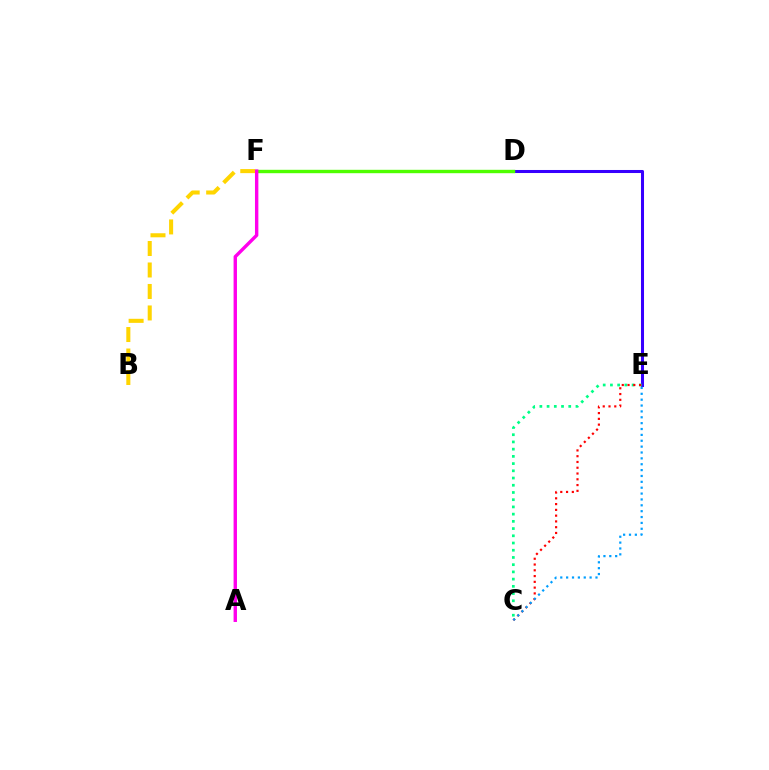{('B', 'F'): [{'color': '#ffd500', 'line_style': 'dashed', 'thickness': 2.92}], ('D', 'E'): [{'color': '#3700ff', 'line_style': 'solid', 'thickness': 2.19}], ('D', 'F'): [{'color': '#4fff00', 'line_style': 'solid', 'thickness': 2.44}], ('C', 'E'): [{'color': '#00ff86', 'line_style': 'dotted', 'thickness': 1.96}, {'color': '#ff0000', 'line_style': 'dotted', 'thickness': 1.57}, {'color': '#009eff', 'line_style': 'dotted', 'thickness': 1.59}], ('A', 'F'): [{'color': '#ff00ed', 'line_style': 'solid', 'thickness': 2.44}]}